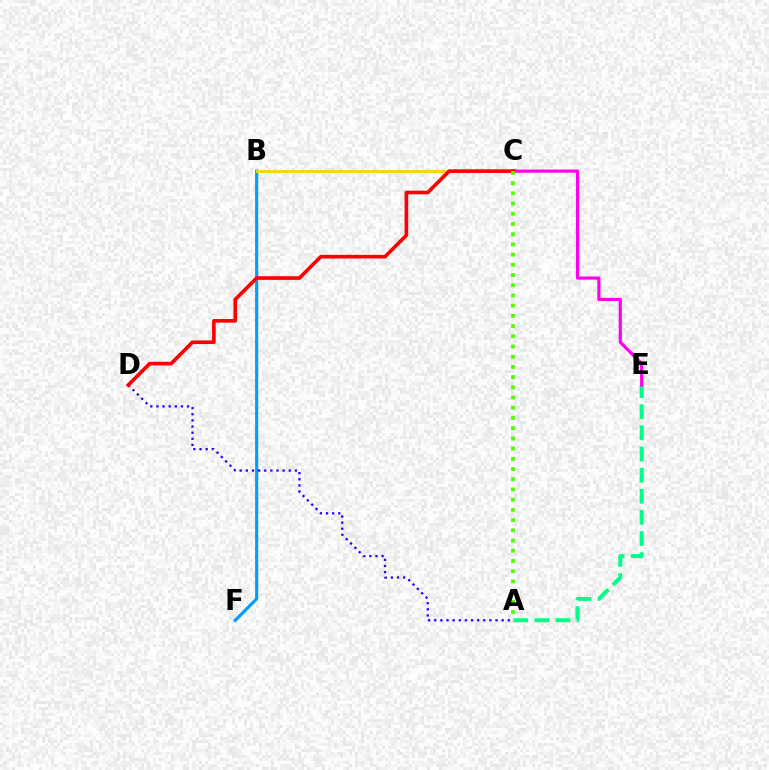{('A', 'E'): [{'color': '#00ff86', 'line_style': 'dashed', 'thickness': 2.87}], ('B', 'F'): [{'color': '#009eff', 'line_style': 'solid', 'thickness': 2.27}], ('B', 'C'): [{'color': '#ffd500', 'line_style': 'solid', 'thickness': 2.05}], ('A', 'D'): [{'color': '#3700ff', 'line_style': 'dotted', 'thickness': 1.67}], ('C', 'E'): [{'color': '#ff00ed', 'line_style': 'solid', 'thickness': 2.27}], ('C', 'D'): [{'color': '#ff0000', 'line_style': 'solid', 'thickness': 2.61}], ('A', 'C'): [{'color': '#4fff00', 'line_style': 'dotted', 'thickness': 2.77}]}